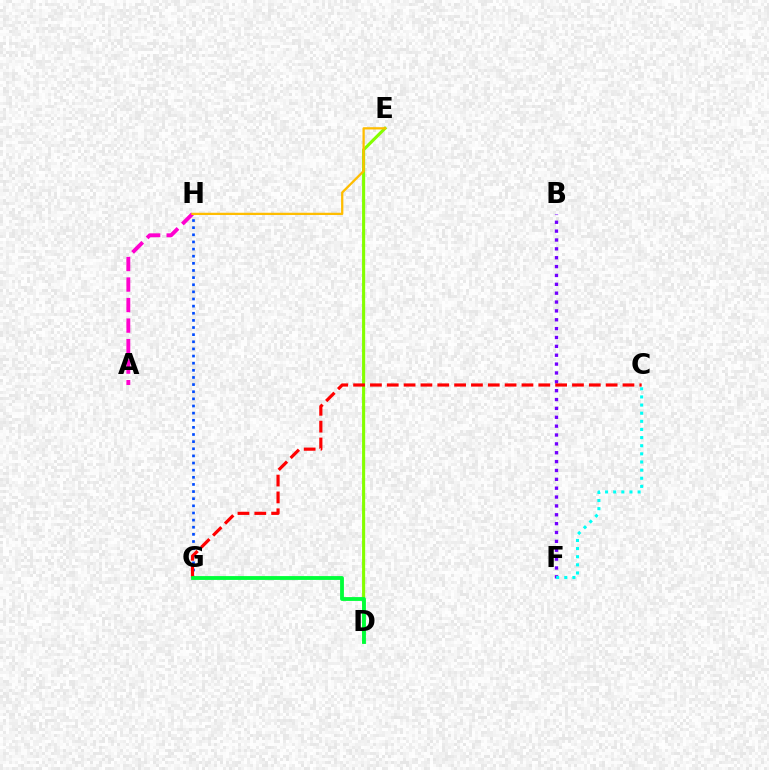{('A', 'H'): [{'color': '#ff00cf', 'line_style': 'dashed', 'thickness': 2.79}], ('B', 'F'): [{'color': '#7200ff', 'line_style': 'dotted', 'thickness': 2.41}], ('G', 'H'): [{'color': '#004bff', 'line_style': 'dotted', 'thickness': 1.94}], ('C', 'F'): [{'color': '#00fff6', 'line_style': 'dotted', 'thickness': 2.21}], ('D', 'E'): [{'color': '#84ff00', 'line_style': 'solid', 'thickness': 2.23}], ('C', 'G'): [{'color': '#ff0000', 'line_style': 'dashed', 'thickness': 2.29}], ('E', 'H'): [{'color': '#ffbd00', 'line_style': 'solid', 'thickness': 1.63}], ('D', 'G'): [{'color': '#00ff39', 'line_style': 'solid', 'thickness': 2.75}]}